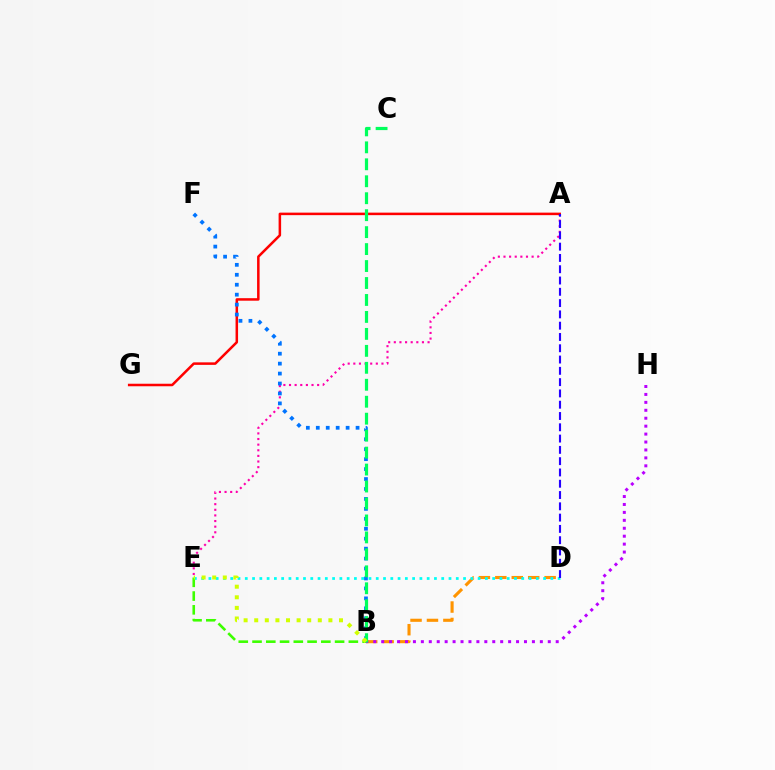{('B', 'D'): [{'color': '#ff9400', 'line_style': 'dashed', 'thickness': 2.23}], ('A', 'E'): [{'color': '#ff00ac', 'line_style': 'dotted', 'thickness': 1.53}], ('A', 'G'): [{'color': '#ff0000', 'line_style': 'solid', 'thickness': 1.81}], ('B', 'H'): [{'color': '#b900ff', 'line_style': 'dotted', 'thickness': 2.16}], ('D', 'E'): [{'color': '#00fff6', 'line_style': 'dotted', 'thickness': 1.98}], ('B', 'E'): [{'color': '#3dff00', 'line_style': 'dashed', 'thickness': 1.87}, {'color': '#d1ff00', 'line_style': 'dotted', 'thickness': 2.88}], ('B', 'F'): [{'color': '#0074ff', 'line_style': 'dotted', 'thickness': 2.7}], ('B', 'C'): [{'color': '#00ff5c', 'line_style': 'dashed', 'thickness': 2.3}], ('A', 'D'): [{'color': '#2500ff', 'line_style': 'dashed', 'thickness': 1.53}]}